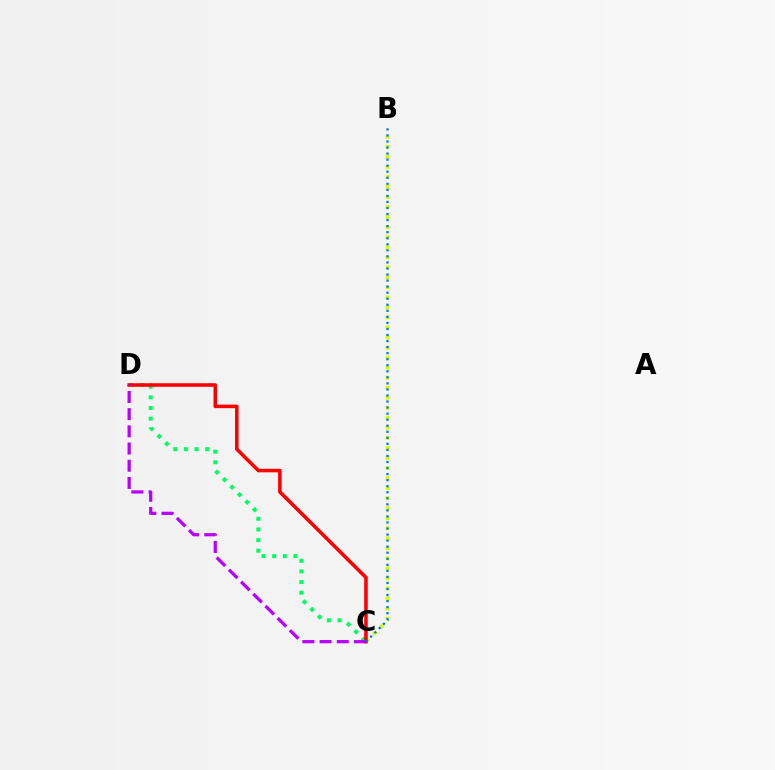{('C', 'D'): [{'color': '#00ff5c', 'line_style': 'dotted', 'thickness': 2.89}, {'color': '#ff0000', 'line_style': 'solid', 'thickness': 2.55}, {'color': '#b900ff', 'line_style': 'dashed', 'thickness': 2.34}], ('B', 'C'): [{'color': '#d1ff00', 'line_style': 'dotted', 'thickness': 2.73}, {'color': '#0074ff', 'line_style': 'dotted', 'thickness': 1.64}]}